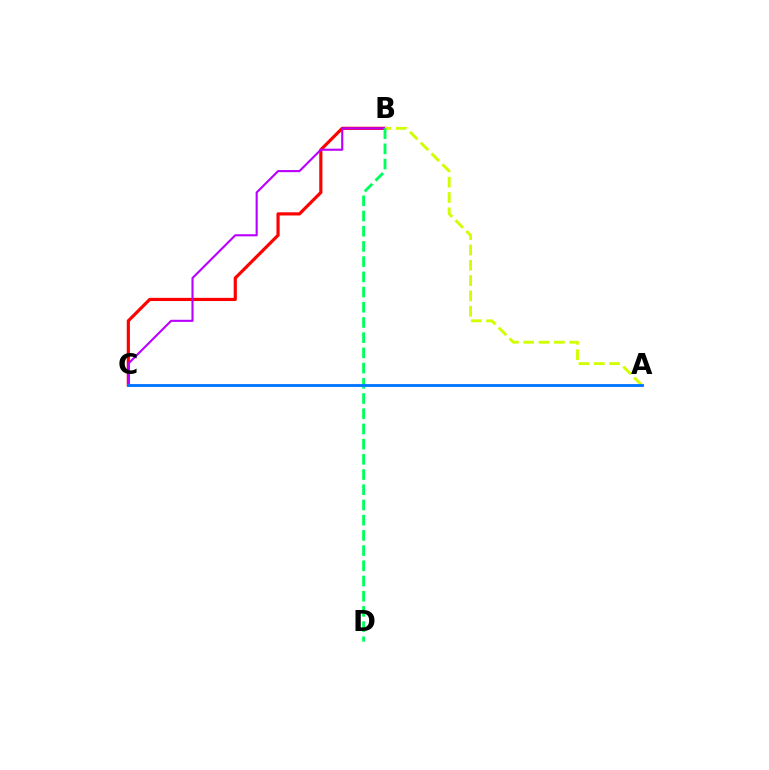{('B', 'C'): [{'color': '#ff0000', 'line_style': 'solid', 'thickness': 2.28}, {'color': '#b900ff', 'line_style': 'solid', 'thickness': 1.52}], ('A', 'B'): [{'color': '#d1ff00', 'line_style': 'dashed', 'thickness': 2.08}], ('B', 'D'): [{'color': '#00ff5c', 'line_style': 'dashed', 'thickness': 2.07}], ('A', 'C'): [{'color': '#0074ff', 'line_style': 'solid', 'thickness': 2.04}]}